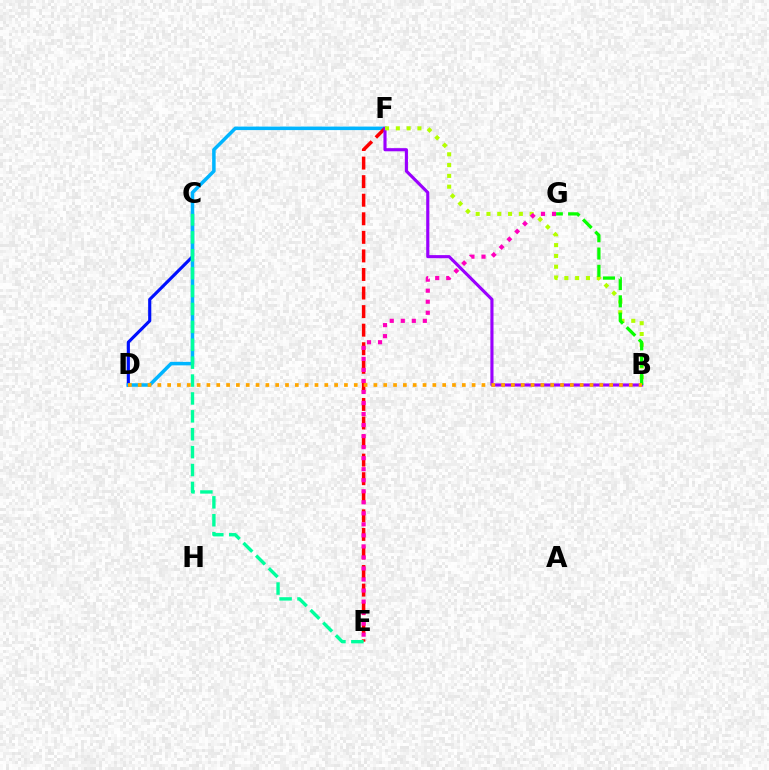{('C', 'D'): [{'color': '#0010ff', 'line_style': 'solid', 'thickness': 2.26}], ('D', 'F'): [{'color': '#00b5ff', 'line_style': 'solid', 'thickness': 2.52}], ('E', 'F'): [{'color': '#ff0000', 'line_style': 'dashed', 'thickness': 2.52}], ('B', 'F'): [{'color': '#9b00ff', 'line_style': 'solid', 'thickness': 2.25}, {'color': '#b3ff00', 'line_style': 'dotted', 'thickness': 2.93}], ('E', 'G'): [{'color': '#ff00bd', 'line_style': 'dotted', 'thickness': 3.0}], ('B', 'G'): [{'color': '#08ff00', 'line_style': 'dashed', 'thickness': 2.35}], ('C', 'E'): [{'color': '#00ff9d', 'line_style': 'dashed', 'thickness': 2.43}], ('B', 'D'): [{'color': '#ffa500', 'line_style': 'dotted', 'thickness': 2.67}]}